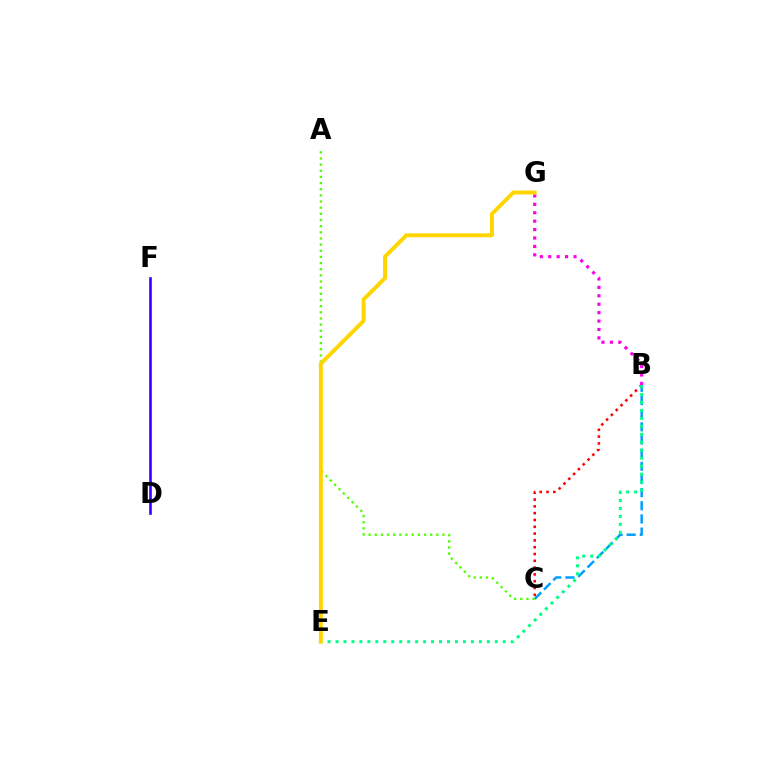{('B', 'C'): [{'color': '#009eff', 'line_style': 'dashed', 'thickness': 1.79}, {'color': '#ff0000', 'line_style': 'dotted', 'thickness': 1.85}], ('A', 'C'): [{'color': '#4fff00', 'line_style': 'dotted', 'thickness': 1.67}], ('B', 'E'): [{'color': '#00ff86', 'line_style': 'dotted', 'thickness': 2.16}], ('D', 'F'): [{'color': '#3700ff', 'line_style': 'solid', 'thickness': 1.89}], ('B', 'G'): [{'color': '#ff00ed', 'line_style': 'dotted', 'thickness': 2.29}], ('E', 'G'): [{'color': '#ffd500', 'line_style': 'solid', 'thickness': 2.83}]}